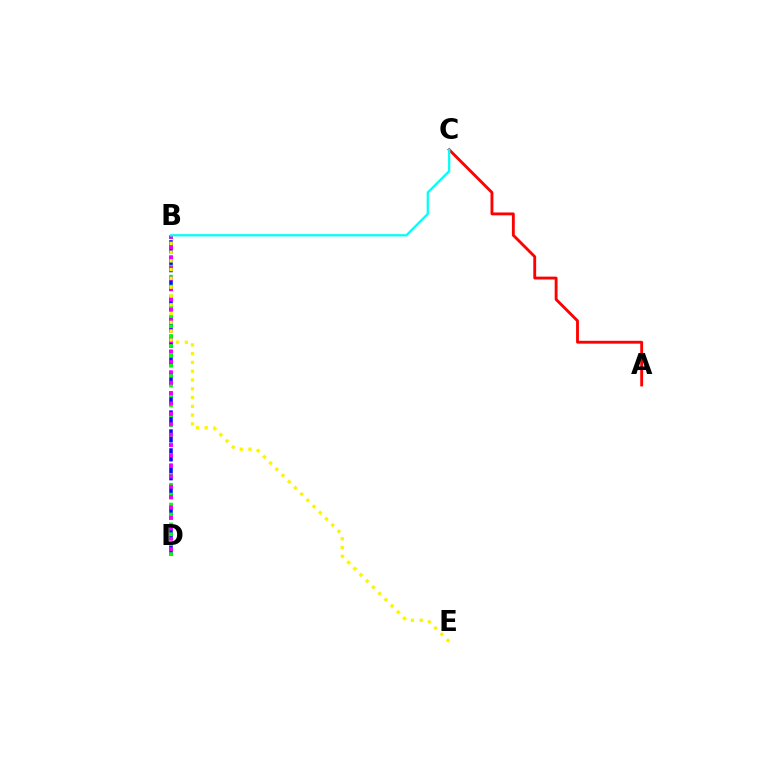{('B', 'D'): [{'color': '#0010ff', 'line_style': 'dashed', 'thickness': 2.57}, {'color': '#08ff00', 'line_style': 'dotted', 'thickness': 2.69}, {'color': '#ee00ff', 'line_style': 'dotted', 'thickness': 2.83}], ('A', 'C'): [{'color': '#ff0000', 'line_style': 'solid', 'thickness': 2.05}], ('B', 'E'): [{'color': '#fcf500', 'line_style': 'dotted', 'thickness': 2.39}], ('B', 'C'): [{'color': '#00fff6', 'line_style': 'solid', 'thickness': 1.62}]}